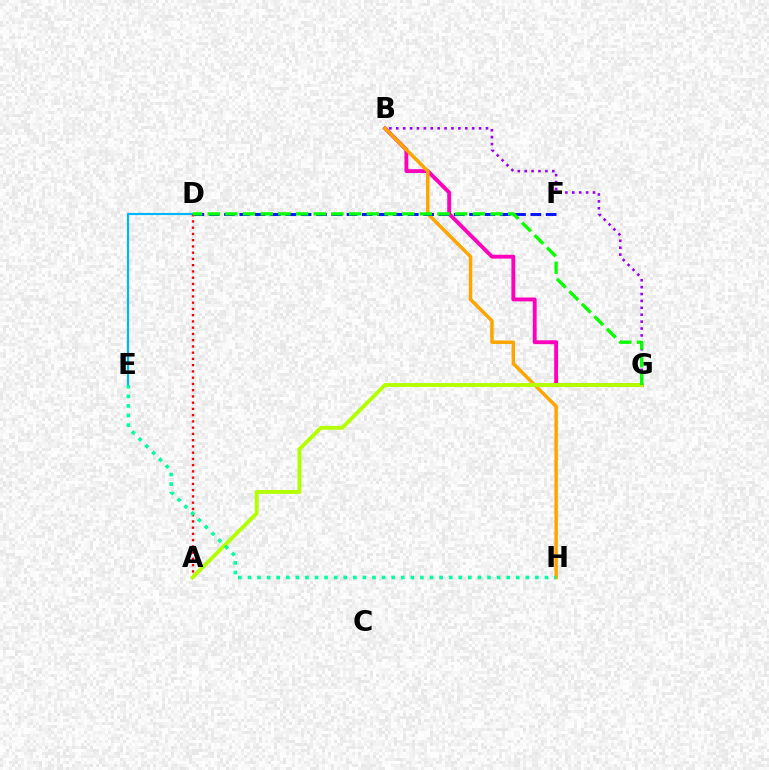{('D', 'E'): [{'color': '#00b5ff', 'line_style': 'solid', 'thickness': 1.55}], ('B', 'G'): [{'color': '#ff00bd', 'line_style': 'solid', 'thickness': 2.78}, {'color': '#9b00ff', 'line_style': 'dotted', 'thickness': 1.87}], ('A', 'D'): [{'color': '#ff0000', 'line_style': 'dotted', 'thickness': 1.7}], ('B', 'H'): [{'color': '#ffa500', 'line_style': 'solid', 'thickness': 2.51}], ('A', 'G'): [{'color': '#b3ff00', 'line_style': 'solid', 'thickness': 2.79}], ('D', 'F'): [{'color': '#0010ff', 'line_style': 'dashed', 'thickness': 2.08}], ('E', 'H'): [{'color': '#00ff9d', 'line_style': 'dotted', 'thickness': 2.6}], ('D', 'G'): [{'color': '#08ff00', 'line_style': 'dashed', 'thickness': 2.4}]}